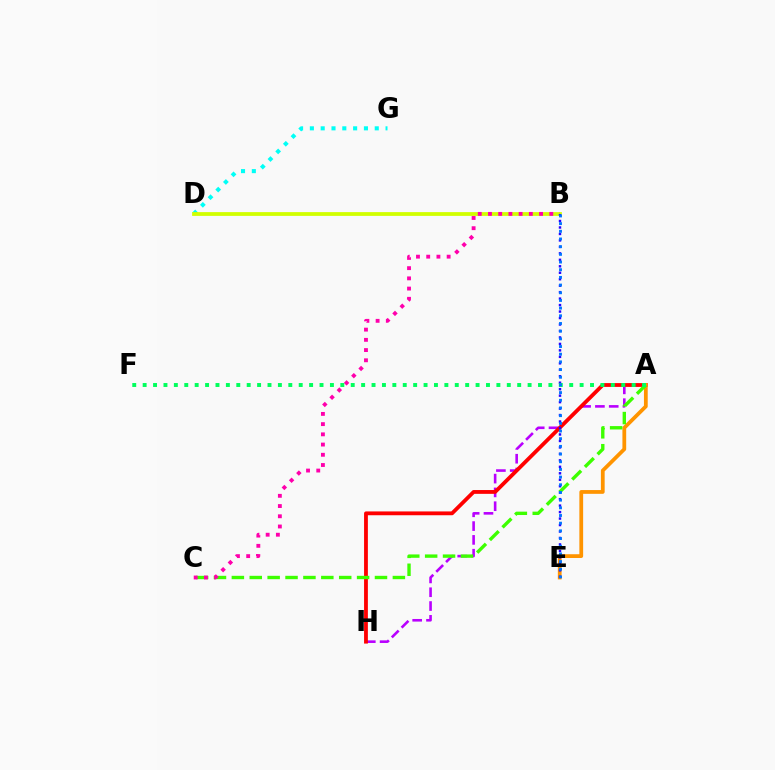{('A', 'H'): [{'color': '#b900ff', 'line_style': 'dashed', 'thickness': 1.88}, {'color': '#ff0000', 'line_style': 'solid', 'thickness': 2.74}], ('D', 'G'): [{'color': '#00fff6', 'line_style': 'dotted', 'thickness': 2.94}], ('A', 'E'): [{'color': '#ff9400', 'line_style': 'solid', 'thickness': 2.71}], ('A', 'C'): [{'color': '#3dff00', 'line_style': 'dashed', 'thickness': 2.43}], ('B', 'D'): [{'color': '#d1ff00', 'line_style': 'solid', 'thickness': 2.72}], ('B', 'C'): [{'color': '#ff00ac', 'line_style': 'dotted', 'thickness': 2.78}], ('B', 'E'): [{'color': '#2500ff', 'line_style': 'dotted', 'thickness': 1.76}, {'color': '#0074ff', 'line_style': 'dotted', 'thickness': 2.09}], ('A', 'F'): [{'color': '#00ff5c', 'line_style': 'dotted', 'thickness': 2.83}]}